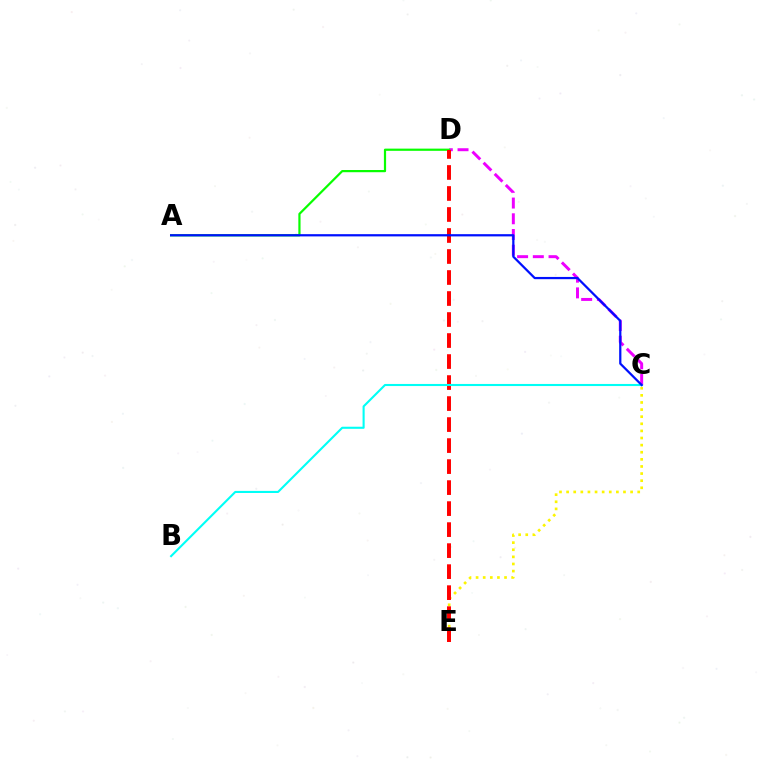{('C', 'D'): [{'color': '#ee00ff', 'line_style': 'dashed', 'thickness': 2.14}], ('C', 'E'): [{'color': '#fcf500', 'line_style': 'dotted', 'thickness': 1.93}], ('A', 'D'): [{'color': '#08ff00', 'line_style': 'solid', 'thickness': 1.59}], ('D', 'E'): [{'color': '#ff0000', 'line_style': 'dashed', 'thickness': 2.85}], ('B', 'C'): [{'color': '#00fff6', 'line_style': 'solid', 'thickness': 1.51}], ('A', 'C'): [{'color': '#0010ff', 'line_style': 'solid', 'thickness': 1.61}]}